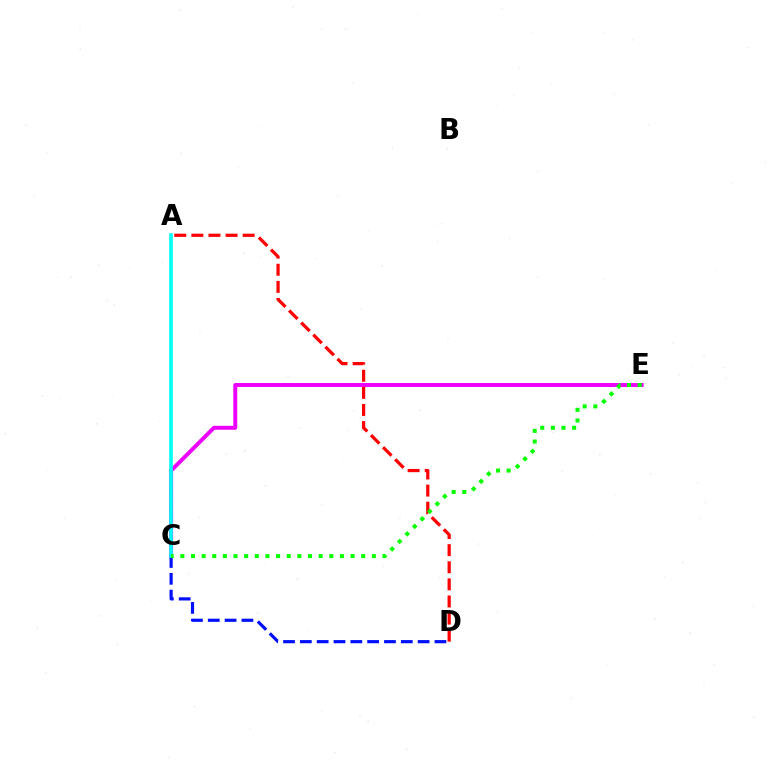{('C', 'E'): [{'color': '#ee00ff', 'line_style': 'solid', 'thickness': 2.85}, {'color': '#08ff00', 'line_style': 'dotted', 'thickness': 2.89}], ('C', 'D'): [{'color': '#0010ff', 'line_style': 'dashed', 'thickness': 2.29}], ('A', 'C'): [{'color': '#fcf500', 'line_style': 'dotted', 'thickness': 1.51}, {'color': '#00fff6', 'line_style': 'solid', 'thickness': 2.6}], ('A', 'D'): [{'color': '#ff0000', 'line_style': 'dashed', 'thickness': 2.32}]}